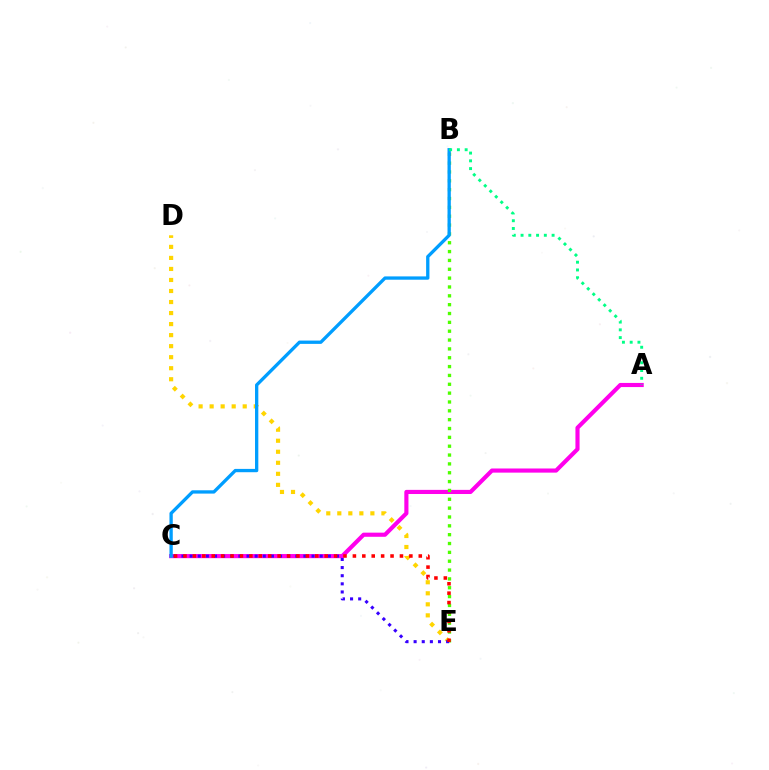{('A', 'C'): [{'color': '#ff00ed', 'line_style': 'solid', 'thickness': 2.98}], ('B', 'E'): [{'color': '#4fff00', 'line_style': 'dotted', 'thickness': 2.4}], ('D', 'E'): [{'color': '#ffd500', 'line_style': 'dotted', 'thickness': 3.0}], ('B', 'C'): [{'color': '#009eff', 'line_style': 'solid', 'thickness': 2.38}], ('A', 'B'): [{'color': '#00ff86', 'line_style': 'dotted', 'thickness': 2.11}], ('C', 'E'): [{'color': '#3700ff', 'line_style': 'dotted', 'thickness': 2.21}, {'color': '#ff0000', 'line_style': 'dotted', 'thickness': 2.56}]}